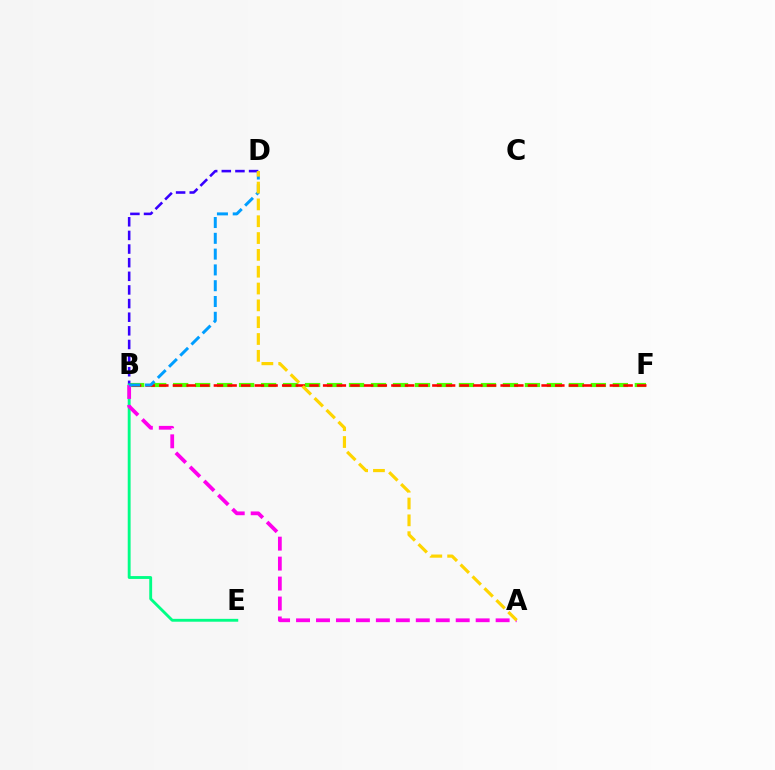{('B', 'F'): [{'color': '#4fff00', 'line_style': 'dashed', 'thickness': 2.99}, {'color': '#ff0000', 'line_style': 'dashed', 'thickness': 1.86}], ('B', 'D'): [{'color': '#3700ff', 'line_style': 'dashed', 'thickness': 1.85}, {'color': '#009eff', 'line_style': 'dashed', 'thickness': 2.15}], ('B', 'E'): [{'color': '#00ff86', 'line_style': 'solid', 'thickness': 2.07}], ('A', 'B'): [{'color': '#ff00ed', 'line_style': 'dashed', 'thickness': 2.71}], ('A', 'D'): [{'color': '#ffd500', 'line_style': 'dashed', 'thickness': 2.29}]}